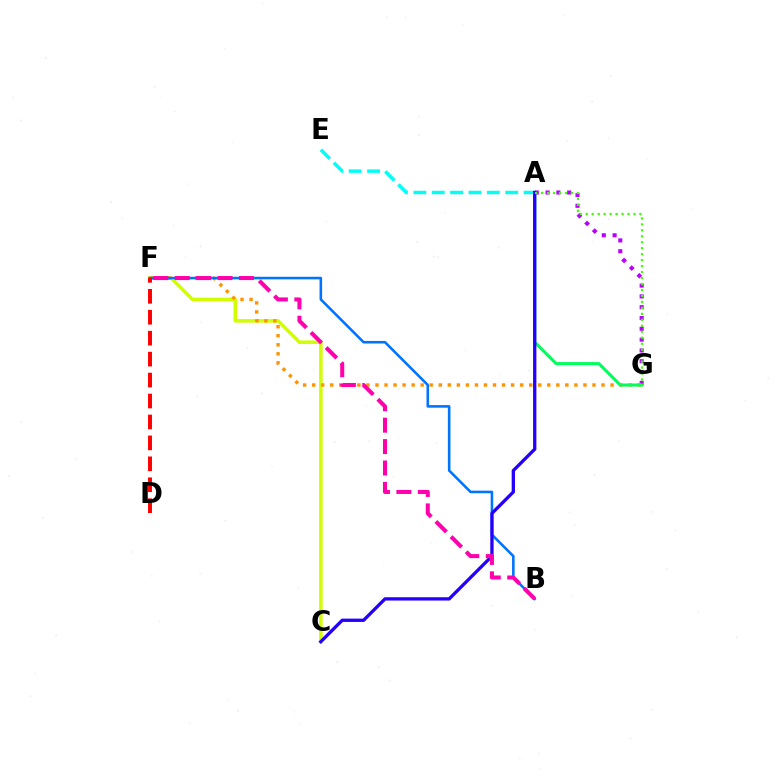{('C', 'F'): [{'color': '#d1ff00', 'line_style': 'solid', 'thickness': 2.55}], ('A', 'G'): [{'color': '#b900ff', 'line_style': 'dotted', 'thickness': 2.94}, {'color': '#00ff5c', 'line_style': 'solid', 'thickness': 2.2}, {'color': '#3dff00', 'line_style': 'dotted', 'thickness': 1.62}], ('A', 'E'): [{'color': '#00fff6', 'line_style': 'dashed', 'thickness': 2.5}], ('F', 'G'): [{'color': '#ff9400', 'line_style': 'dotted', 'thickness': 2.46}], ('B', 'F'): [{'color': '#0074ff', 'line_style': 'solid', 'thickness': 1.86}, {'color': '#ff00ac', 'line_style': 'dashed', 'thickness': 2.91}], ('A', 'C'): [{'color': '#2500ff', 'line_style': 'solid', 'thickness': 2.39}], ('D', 'F'): [{'color': '#ff0000', 'line_style': 'dashed', 'thickness': 2.84}]}